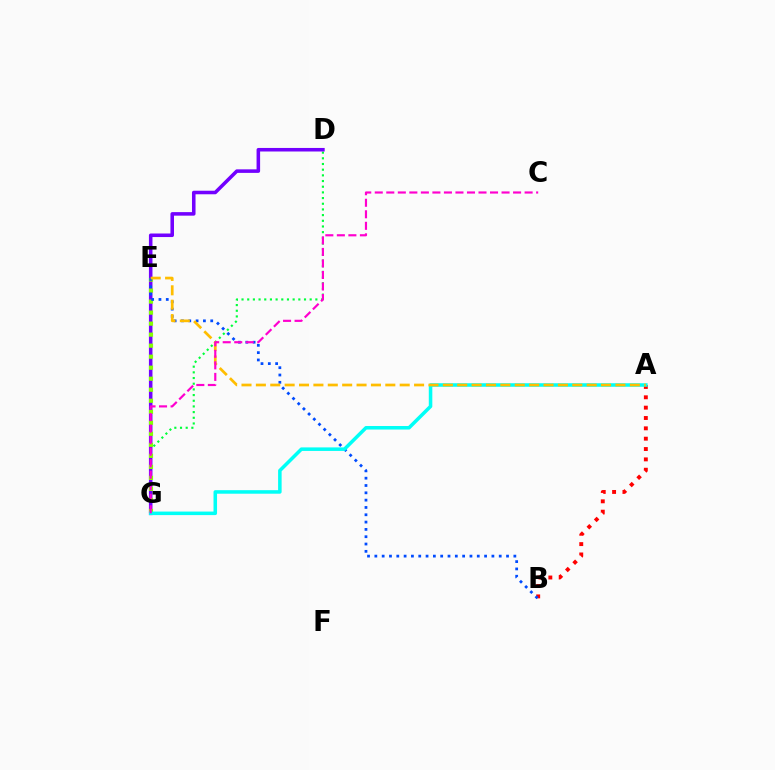{('A', 'B'): [{'color': '#ff0000', 'line_style': 'dotted', 'thickness': 2.81}], ('D', 'G'): [{'color': '#00ff39', 'line_style': 'dotted', 'thickness': 1.54}, {'color': '#7200ff', 'line_style': 'solid', 'thickness': 2.55}], ('E', 'G'): [{'color': '#84ff00', 'line_style': 'dotted', 'thickness': 2.99}], ('B', 'E'): [{'color': '#004bff', 'line_style': 'dotted', 'thickness': 1.99}], ('A', 'G'): [{'color': '#00fff6', 'line_style': 'solid', 'thickness': 2.54}], ('A', 'E'): [{'color': '#ffbd00', 'line_style': 'dashed', 'thickness': 1.95}], ('C', 'G'): [{'color': '#ff00cf', 'line_style': 'dashed', 'thickness': 1.57}]}